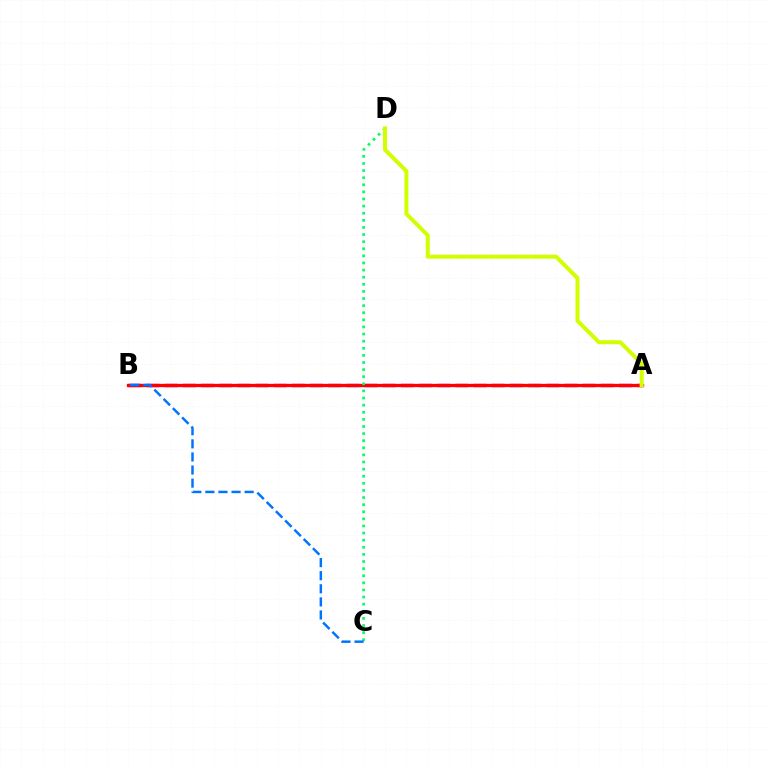{('A', 'B'): [{'color': '#b900ff', 'line_style': 'dashed', 'thickness': 2.47}, {'color': '#ff0000', 'line_style': 'solid', 'thickness': 2.38}], ('C', 'D'): [{'color': '#00ff5c', 'line_style': 'dotted', 'thickness': 1.93}], ('A', 'D'): [{'color': '#d1ff00', 'line_style': 'solid', 'thickness': 2.88}], ('B', 'C'): [{'color': '#0074ff', 'line_style': 'dashed', 'thickness': 1.78}]}